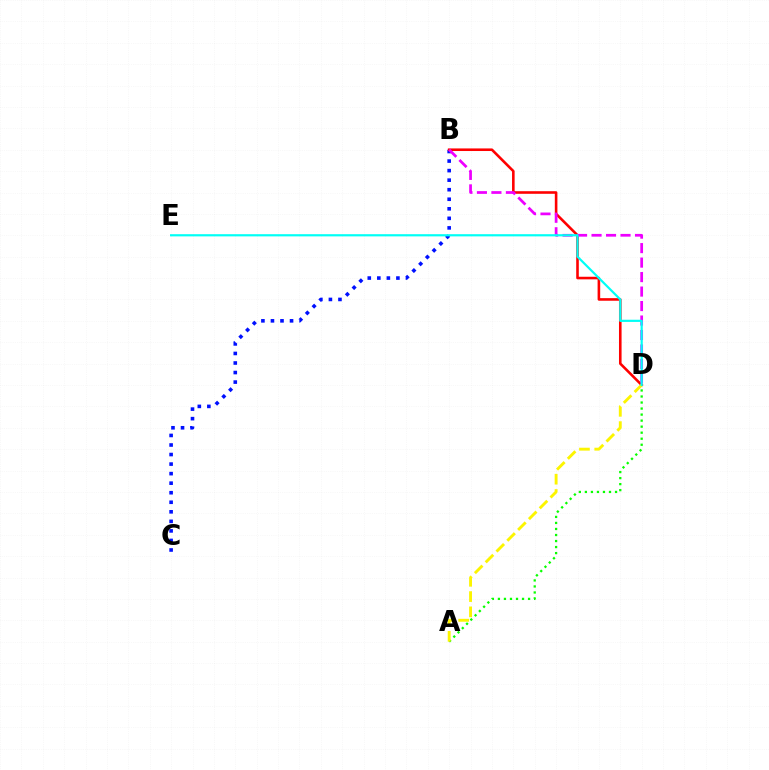{('A', 'D'): [{'color': '#08ff00', 'line_style': 'dotted', 'thickness': 1.64}, {'color': '#fcf500', 'line_style': 'dashed', 'thickness': 2.08}], ('B', 'C'): [{'color': '#0010ff', 'line_style': 'dotted', 'thickness': 2.59}], ('B', 'D'): [{'color': '#ff0000', 'line_style': 'solid', 'thickness': 1.87}, {'color': '#ee00ff', 'line_style': 'dashed', 'thickness': 1.97}], ('D', 'E'): [{'color': '#00fff6', 'line_style': 'solid', 'thickness': 1.57}]}